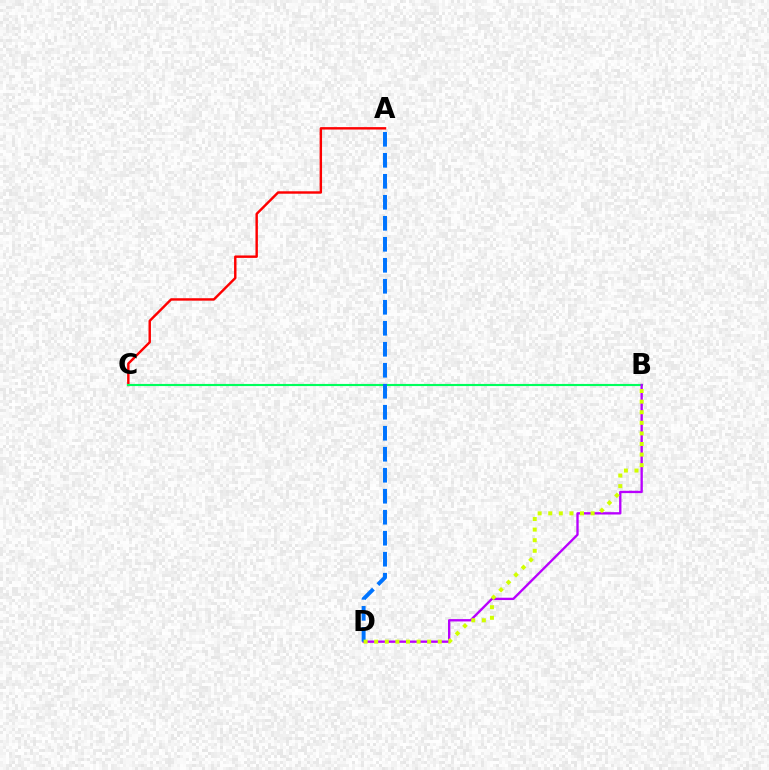{('A', 'C'): [{'color': '#ff0000', 'line_style': 'solid', 'thickness': 1.75}], ('B', 'C'): [{'color': '#00ff5c', 'line_style': 'solid', 'thickness': 1.53}], ('B', 'D'): [{'color': '#b900ff', 'line_style': 'solid', 'thickness': 1.68}, {'color': '#d1ff00', 'line_style': 'dotted', 'thickness': 2.88}], ('A', 'D'): [{'color': '#0074ff', 'line_style': 'dashed', 'thickness': 2.85}]}